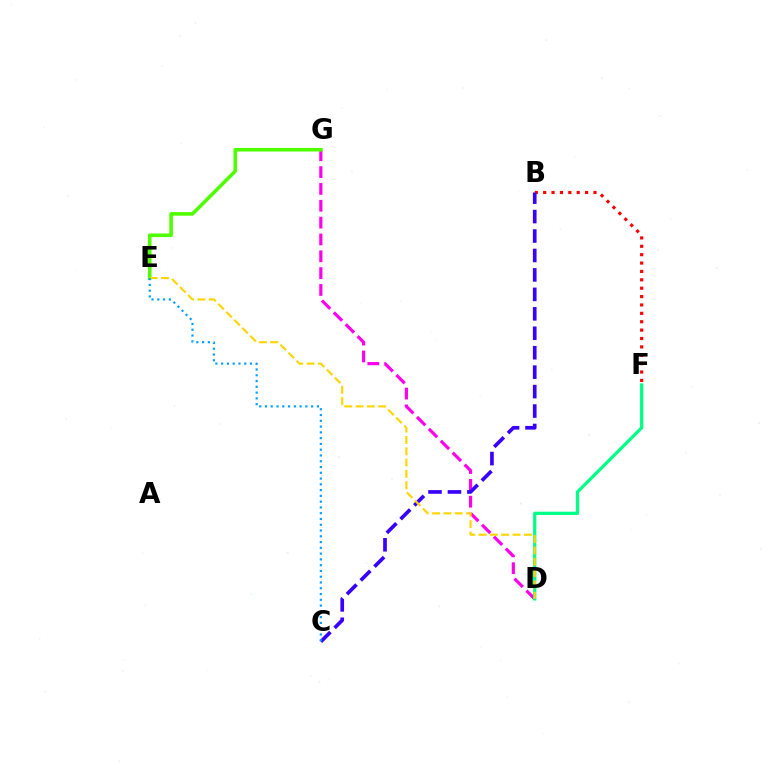{('D', 'G'): [{'color': '#ff00ed', 'line_style': 'dashed', 'thickness': 2.29}], ('B', 'F'): [{'color': '#ff0000', 'line_style': 'dotted', 'thickness': 2.28}], ('D', 'F'): [{'color': '#00ff86', 'line_style': 'solid', 'thickness': 2.33}], ('E', 'G'): [{'color': '#4fff00', 'line_style': 'solid', 'thickness': 2.58}], ('B', 'C'): [{'color': '#3700ff', 'line_style': 'dashed', 'thickness': 2.64}], ('D', 'E'): [{'color': '#ffd500', 'line_style': 'dashed', 'thickness': 1.54}], ('C', 'E'): [{'color': '#009eff', 'line_style': 'dotted', 'thickness': 1.57}]}